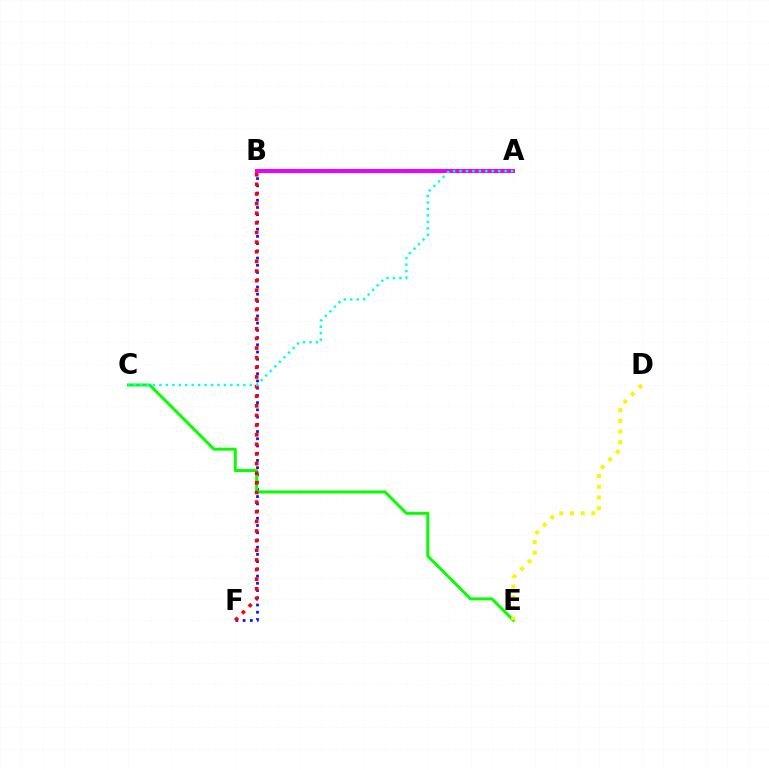{('B', 'F'): [{'color': '#0010ff', 'line_style': 'dotted', 'thickness': 1.96}, {'color': '#ff0000', 'line_style': 'dotted', 'thickness': 2.62}], ('A', 'B'): [{'color': '#ee00ff', 'line_style': 'solid', 'thickness': 2.89}], ('C', 'E'): [{'color': '#08ff00', 'line_style': 'solid', 'thickness': 2.15}], ('D', 'E'): [{'color': '#fcf500', 'line_style': 'dotted', 'thickness': 2.9}], ('A', 'C'): [{'color': '#00fff6', 'line_style': 'dotted', 'thickness': 1.75}]}